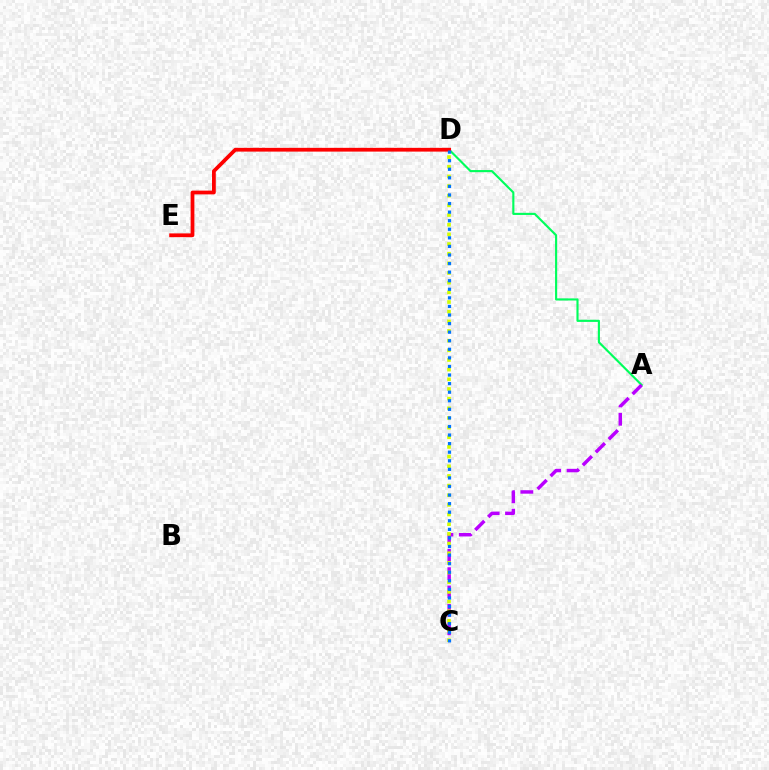{('A', 'D'): [{'color': '#00ff5c', 'line_style': 'solid', 'thickness': 1.54}], ('A', 'C'): [{'color': '#b900ff', 'line_style': 'dashed', 'thickness': 2.49}], ('D', 'E'): [{'color': '#ff0000', 'line_style': 'solid', 'thickness': 2.71}], ('C', 'D'): [{'color': '#d1ff00', 'line_style': 'dotted', 'thickness': 2.63}, {'color': '#0074ff', 'line_style': 'dotted', 'thickness': 2.33}]}